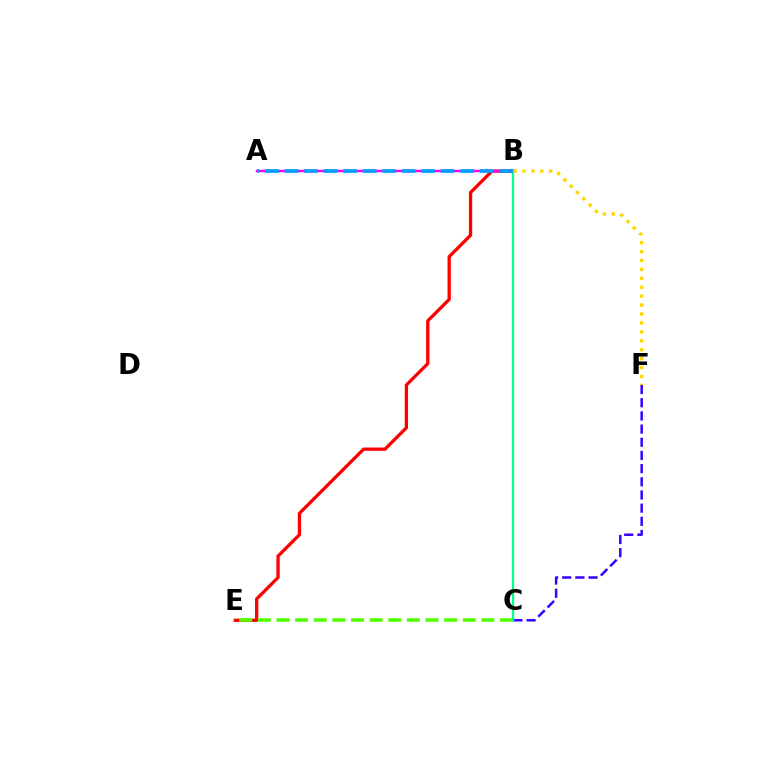{('C', 'F'): [{'color': '#3700ff', 'line_style': 'dashed', 'thickness': 1.79}], ('B', 'E'): [{'color': '#ff0000', 'line_style': 'solid', 'thickness': 2.37}], ('C', 'E'): [{'color': '#4fff00', 'line_style': 'dashed', 'thickness': 2.53}], ('A', 'B'): [{'color': '#ff00ed', 'line_style': 'solid', 'thickness': 1.75}, {'color': '#009eff', 'line_style': 'dashed', 'thickness': 2.65}], ('B', 'C'): [{'color': '#00ff86', 'line_style': 'solid', 'thickness': 1.62}], ('B', 'F'): [{'color': '#ffd500', 'line_style': 'dotted', 'thickness': 2.42}]}